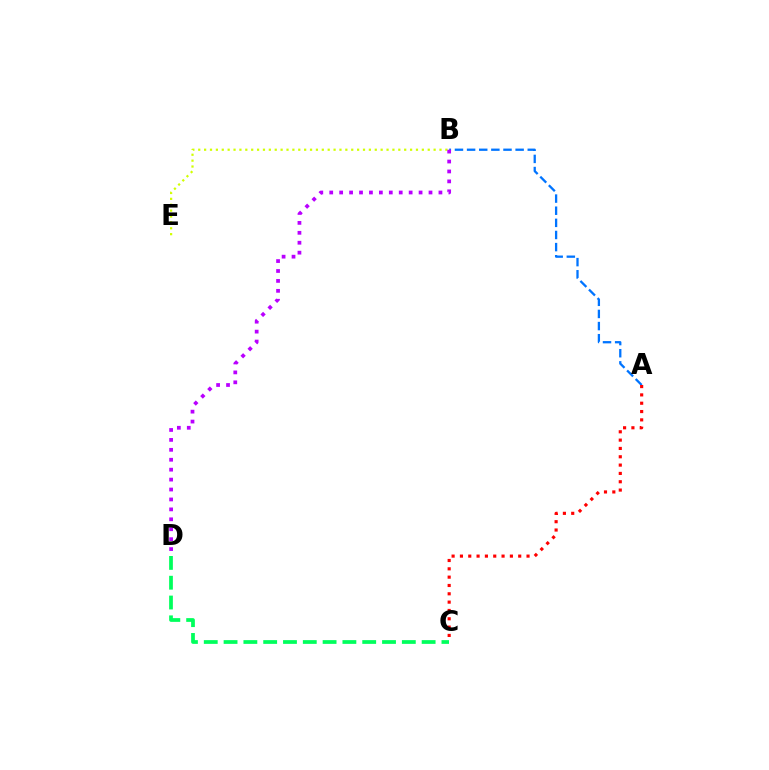{('C', 'D'): [{'color': '#00ff5c', 'line_style': 'dashed', 'thickness': 2.69}], ('A', 'B'): [{'color': '#0074ff', 'line_style': 'dashed', 'thickness': 1.65}], ('B', 'E'): [{'color': '#d1ff00', 'line_style': 'dotted', 'thickness': 1.6}], ('B', 'D'): [{'color': '#b900ff', 'line_style': 'dotted', 'thickness': 2.7}], ('A', 'C'): [{'color': '#ff0000', 'line_style': 'dotted', 'thickness': 2.26}]}